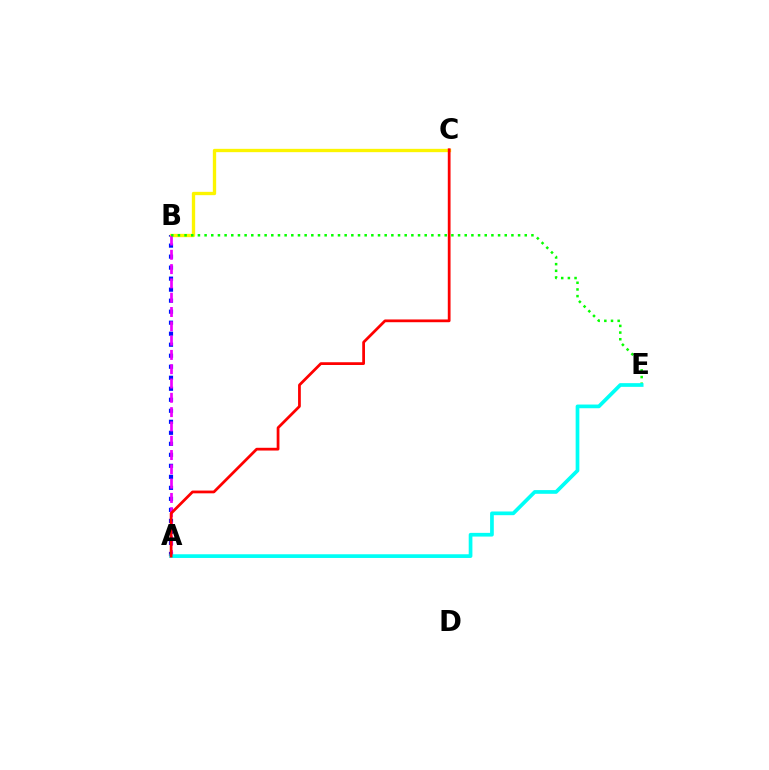{('A', 'B'): [{'color': '#0010ff', 'line_style': 'dotted', 'thickness': 2.99}, {'color': '#ee00ff', 'line_style': 'dashed', 'thickness': 1.94}], ('B', 'C'): [{'color': '#fcf500', 'line_style': 'solid', 'thickness': 2.39}], ('B', 'E'): [{'color': '#08ff00', 'line_style': 'dotted', 'thickness': 1.81}], ('A', 'E'): [{'color': '#00fff6', 'line_style': 'solid', 'thickness': 2.66}], ('A', 'C'): [{'color': '#ff0000', 'line_style': 'solid', 'thickness': 1.98}]}